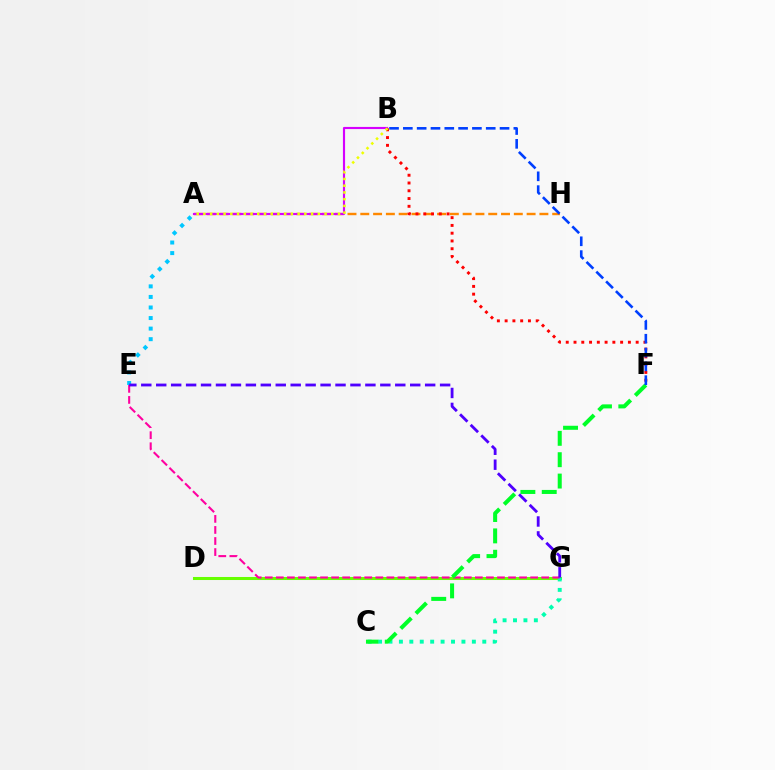{('D', 'G'): [{'color': '#66ff00', 'line_style': 'solid', 'thickness': 2.18}], ('A', 'H'): [{'color': '#ff8800', 'line_style': 'dashed', 'thickness': 1.74}], ('C', 'G'): [{'color': '#00ffaf', 'line_style': 'dotted', 'thickness': 2.83}], ('E', 'G'): [{'color': '#ff00a0', 'line_style': 'dashed', 'thickness': 1.5}, {'color': '#4f00ff', 'line_style': 'dashed', 'thickness': 2.03}], ('C', 'F'): [{'color': '#00ff27', 'line_style': 'dashed', 'thickness': 2.9}], ('A', 'E'): [{'color': '#00c7ff', 'line_style': 'dotted', 'thickness': 2.87}], ('A', 'B'): [{'color': '#d600ff', 'line_style': 'solid', 'thickness': 1.54}, {'color': '#eeff00', 'line_style': 'dotted', 'thickness': 1.83}], ('B', 'F'): [{'color': '#ff0000', 'line_style': 'dotted', 'thickness': 2.11}, {'color': '#003fff', 'line_style': 'dashed', 'thickness': 1.88}]}